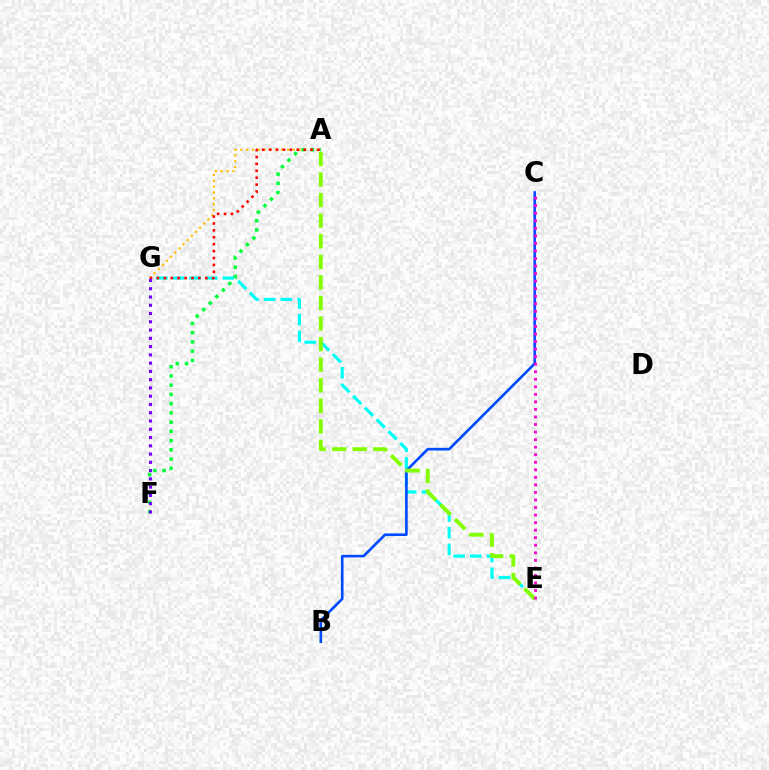{('E', 'G'): [{'color': '#00fff6', 'line_style': 'dashed', 'thickness': 2.27}], ('A', 'F'): [{'color': '#00ff39', 'line_style': 'dotted', 'thickness': 2.51}], ('A', 'G'): [{'color': '#ffbd00', 'line_style': 'dotted', 'thickness': 1.59}, {'color': '#ff0000', 'line_style': 'dotted', 'thickness': 1.88}], ('B', 'C'): [{'color': '#004bff', 'line_style': 'solid', 'thickness': 1.9}], ('A', 'E'): [{'color': '#84ff00', 'line_style': 'dashed', 'thickness': 2.79}], ('C', 'E'): [{'color': '#ff00cf', 'line_style': 'dotted', 'thickness': 2.05}], ('F', 'G'): [{'color': '#7200ff', 'line_style': 'dotted', 'thickness': 2.25}]}